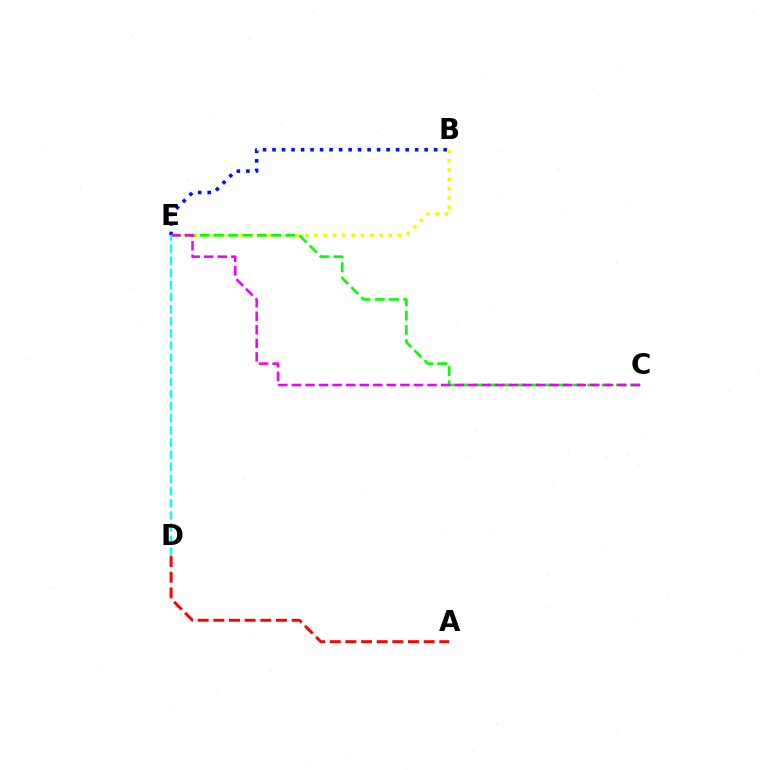{('B', 'E'): [{'color': '#fcf500', 'line_style': 'dotted', 'thickness': 2.52}, {'color': '#0010ff', 'line_style': 'dotted', 'thickness': 2.58}], ('C', 'E'): [{'color': '#08ff00', 'line_style': 'dashed', 'thickness': 1.94}, {'color': '#ee00ff', 'line_style': 'dashed', 'thickness': 1.84}], ('A', 'D'): [{'color': '#ff0000', 'line_style': 'dashed', 'thickness': 2.13}], ('D', 'E'): [{'color': '#00fff6', 'line_style': 'dashed', 'thickness': 1.65}]}